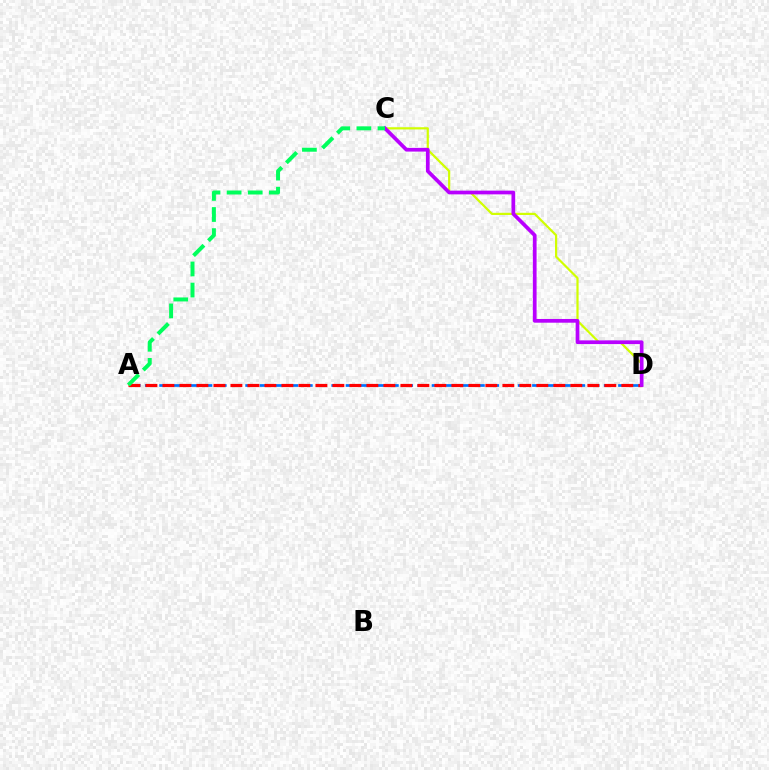{('C', 'D'): [{'color': '#d1ff00', 'line_style': 'solid', 'thickness': 1.59}, {'color': '#b900ff', 'line_style': 'solid', 'thickness': 2.68}], ('A', 'D'): [{'color': '#0074ff', 'line_style': 'dashed', 'thickness': 1.95}, {'color': '#ff0000', 'line_style': 'dashed', 'thickness': 2.31}], ('A', 'C'): [{'color': '#00ff5c', 'line_style': 'dashed', 'thickness': 2.87}]}